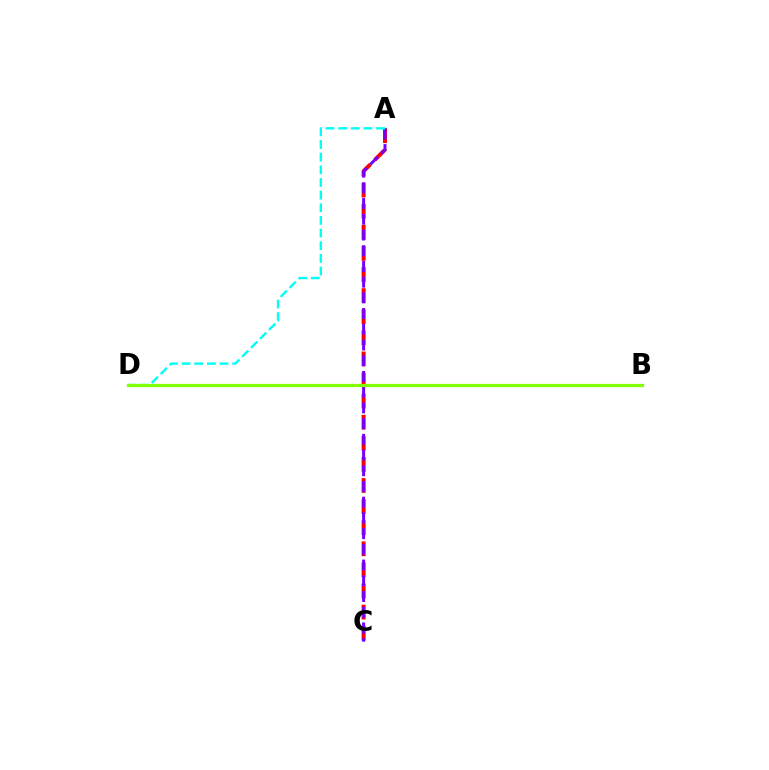{('A', 'C'): [{'color': '#ff0000', 'line_style': 'dashed', 'thickness': 2.87}, {'color': '#7200ff', 'line_style': 'dashed', 'thickness': 2.14}], ('A', 'D'): [{'color': '#00fff6', 'line_style': 'dashed', 'thickness': 1.72}], ('B', 'D'): [{'color': '#84ff00', 'line_style': 'solid', 'thickness': 2.34}]}